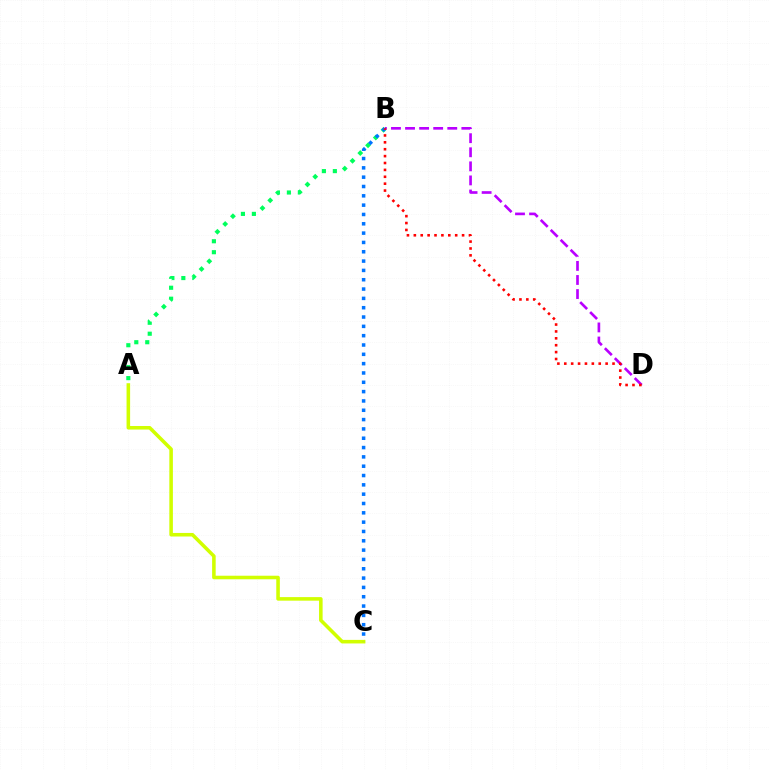{('A', 'C'): [{'color': '#d1ff00', 'line_style': 'solid', 'thickness': 2.56}], ('A', 'B'): [{'color': '#00ff5c', 'line_style': 'dotted', 'thickness': 2.98}], ('B', 'D'): [{'color': '#b900ff', 'line_style': 'dashed', 'thickness': 1.91}, {'color': '#ff0000', 'line_style': 'dotted', 'thickness': 1.87}], ('B', 'C'): [{'color': '#0074ff', 'line_style': 'dotted', 'thickness': 2.53}]}